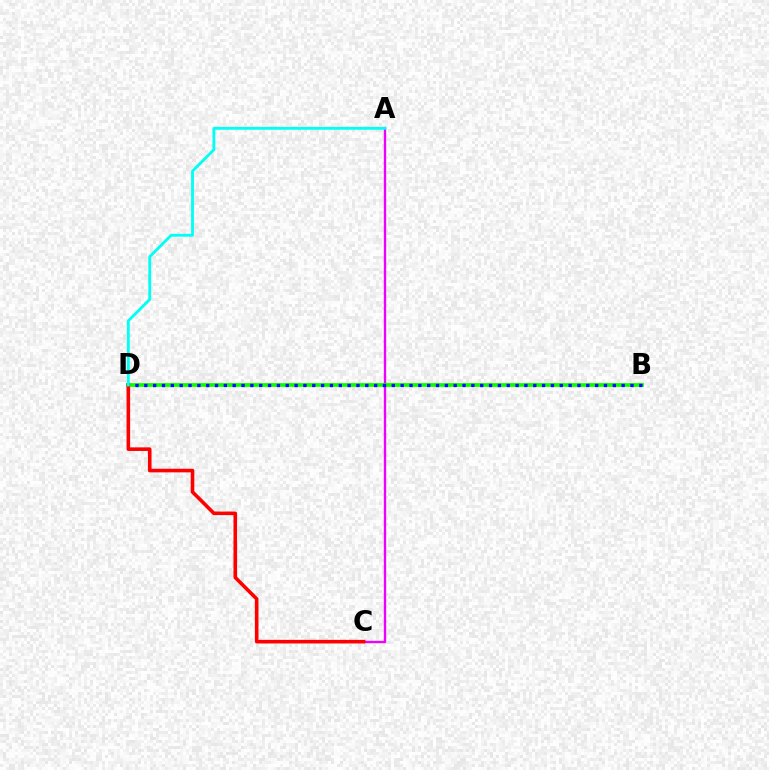{('B', 'D'): [{'color': '#fcf500', 'line_style': 'dashed', 'thickness': 2.75}, {'color': '#08ff00', 'line_style': 'solid', 'thickness': 2.65}, {'color': '#0010ff', 'line_style': 'dotted', 'thickness': 2.4}], ('A', 'C'): [{'color': '#ee00ff', 'line_style': 'solid', 'thickness': 1.68}], ('C', 'D'): [{'color': '#ff0000', 'line_style': 'solid', 'thickness': 2.59}], ('A', 'D'): [{'color': '#00fff6', 'line_style': 'solid', 'thickness': 2.04}]}